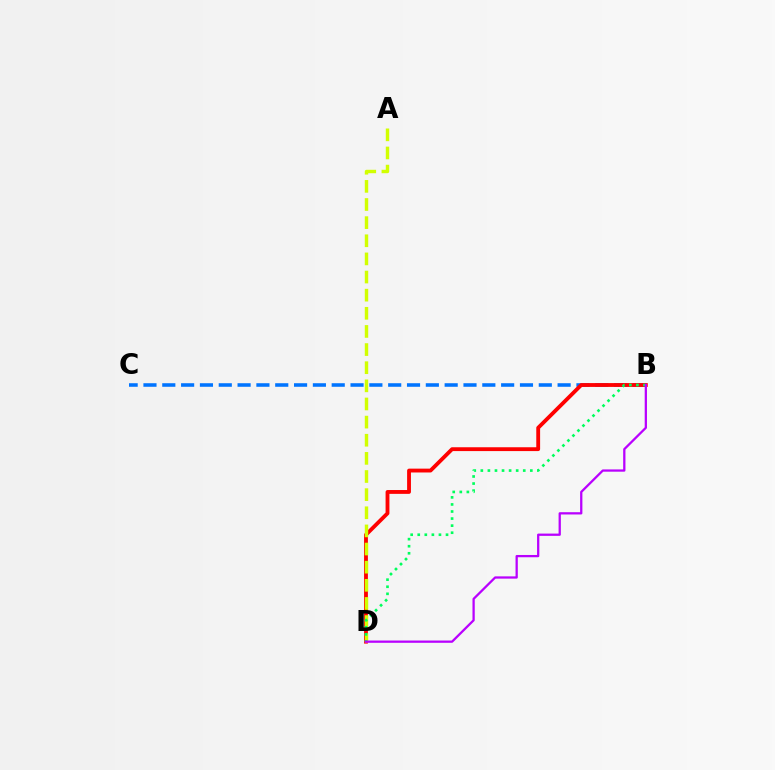{('B', 'C'): [{'color': '#0074ff', 'line_style': 'dashed', 'thickness': 2.56}], ('B', 'D'): [{'color': '#ff0000', 'line_style': 'solid', 'thickness': 2.76}, {'color': '#00ff5c', 'line_style': 'dotted', 'thickness': 1.92}, {'color': '#b900ff', 'line_style': 'solid', 'thickness': 1.64}], ('A', 'D'): [{'color': '#d1ff00', 'line_style': 'dashed', 'thickness': 2.46}]}